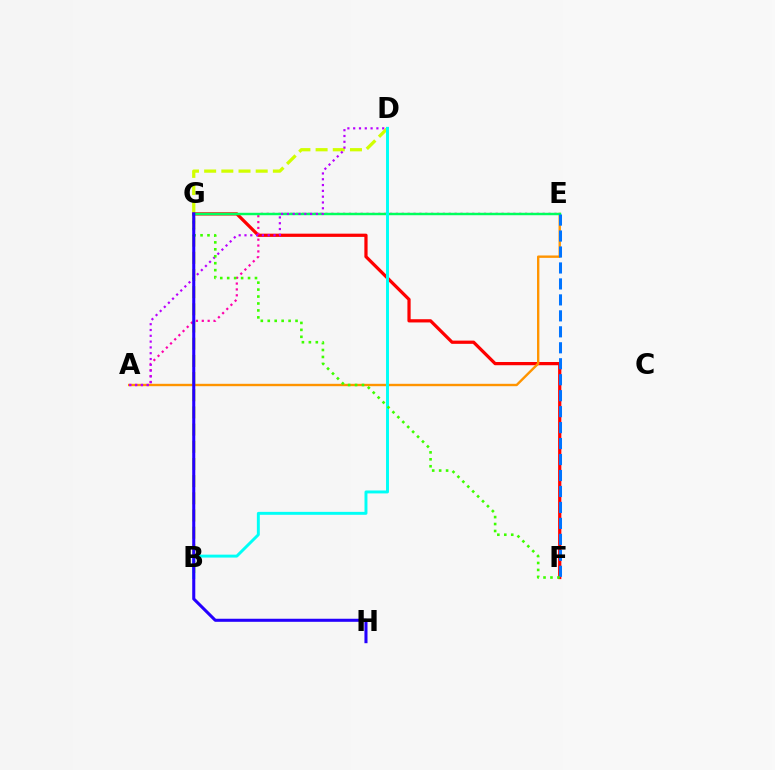{('F', 'G'): [{'color': '#ff0000', 'line_style': 'solid', 'thickness': 2.32}, {'color': '#3dff00', 'line_style': 'dotted', 'thickness': 1.89}], ('A', 'E'): [{'color': '#ff9400', 'line_style': 'solid', 'thickness': 1.72}, {'color': '#ff00ac', 'line_style': 'dotted', 'thickness': 1.6}], ('B', 'D'): [{'color': '#d1ff00', 'line_style': 'dashed', 'thickness': 2.33}, {'color': '#00fff6', 'line_style': 'solid', 'thickness': 2.12}], ('E', 'G'): [{'color': '#00ff5c', 'line_style': 'solid', 'thickness': 1.76}], ('A', 'D'): [{'color': '#b900ff', 'line_style': 'dotted', 'thickness': 1.58}], ('E', 'F'): [{'color': '#0074ff', 'line_style': 'dashed', 'thickness': 2.17}], ('G', 'H'): [{'color': '#2500ff', 'line_style': 'solid', 'thickness': 2.2}]}